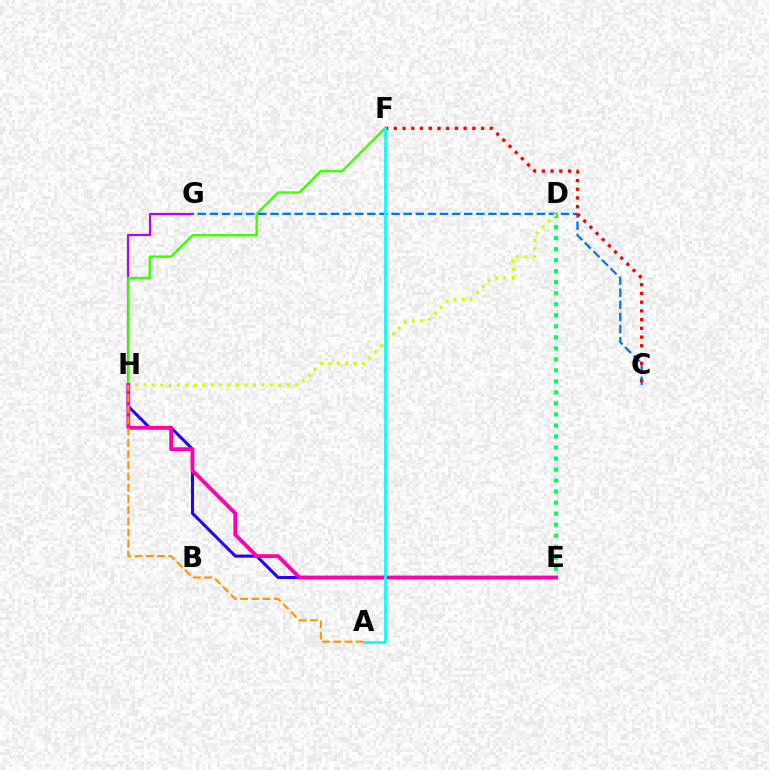{('D', 'E'): [{'color': '#00ff5c', 'line_style': 'dotted', 'thickness': 2.99}], ('G', 'H'): [{'color': '#b900ff', 'line_style': 'solid', 'thickness': 1.58}], ('F', 'H'): [{'color': '#3dff00', 'line_style': 'solid', 'thickness': 1.72}], ('E', 'H'): [{'color': '#2500ff', 'line_style': 'solid', 'thickness': 2.2}, {'color': '#ff00ac', 'line_style': 'solid', 'thickness': 2.73}], ('C', 'G'): [{'color': '#0074ff', 'line_style': 'dashed', 'thickness': 1.65}], ('C', 'F'): [{'color': '#ff0000', 'line_style': 'dotted', 'thickness': 2.37}], ('D', 'H'): [{'color': '#d1ff00', 'line_style': 'dotted', 'thickness': 2.29}], ('A', 'F'): [{'color': '#00fff6', 'line_style': 'solid', 'thickness': 1.93}], ('A', 'H'): [{'color': '#ff9400', 'line_style': 'dashed', 'thickness': 1.52}]}